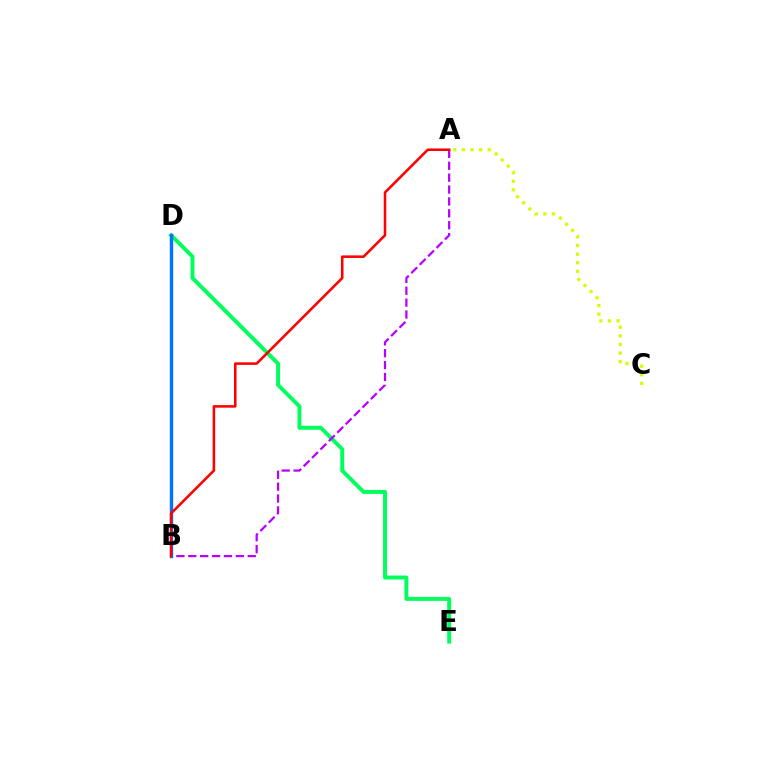{('D', 'E'): [{'color': '#00ff5c', 'line_style': 'solid', 'thickness': 2.82}], ('A', 'B'): [{'color': '#b900ff', 'line_style': 'dashed', 'thickness': 1.62}, {'color': '#ff0000', 'line_style': 'solid', 'thickness': 1.84}], ('B', 'D'): [{'color': '#0074ff', 'line_style': 'solid', 'thickness': 2.45}], ('A', 'C'): [{'color': '#d1ff00', 'line_style': 'dotted', 'thickness': 2.34}]}